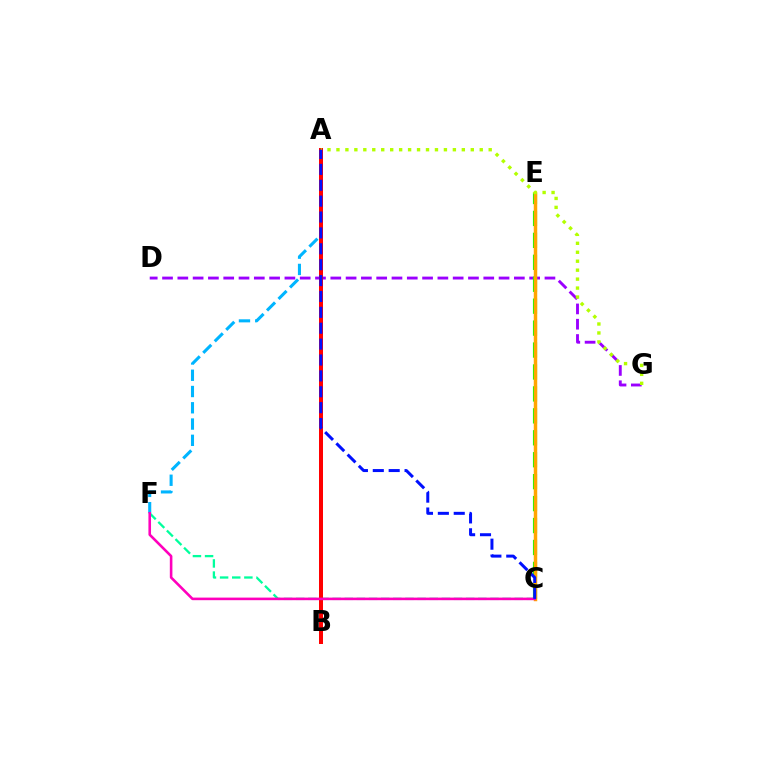{('C', 'F'): [{'color': '#00ff9d', 'line_style': 'dashed', 'thickness': 1.65}, {'color': '#ff00bd', 'line_style': 'solid', 'thickness': 1.87}], ('A', 'F'): [{'color': '#00b5ff', 'line_style': 'dashed', 'thickness': 2.21}], ('D', 'G'): [{'color': '#9b00ff', 'line_style': 'dashed', 'thickness': 2.08}], ('C', 'E'): [{'color': '#08ff00', 'line_style': 'dashed', 'thickness': 2.98}, {'color': '#ffa500', 'line_style': 'solid', 'thickness': 2.5}], ('A', 'B'): [{'color': '#ff0000', 'line_style': 'solid', 'thickness': 2.87}], ('A', 'G'): [{'color': '#b3ff00', 'line_style': 'dotted', 'thickness': 2.43}], ('A', 'C'): [{'color': '#0010ff', 'line_style': 'dashed', 'thickness': 2.16}]}